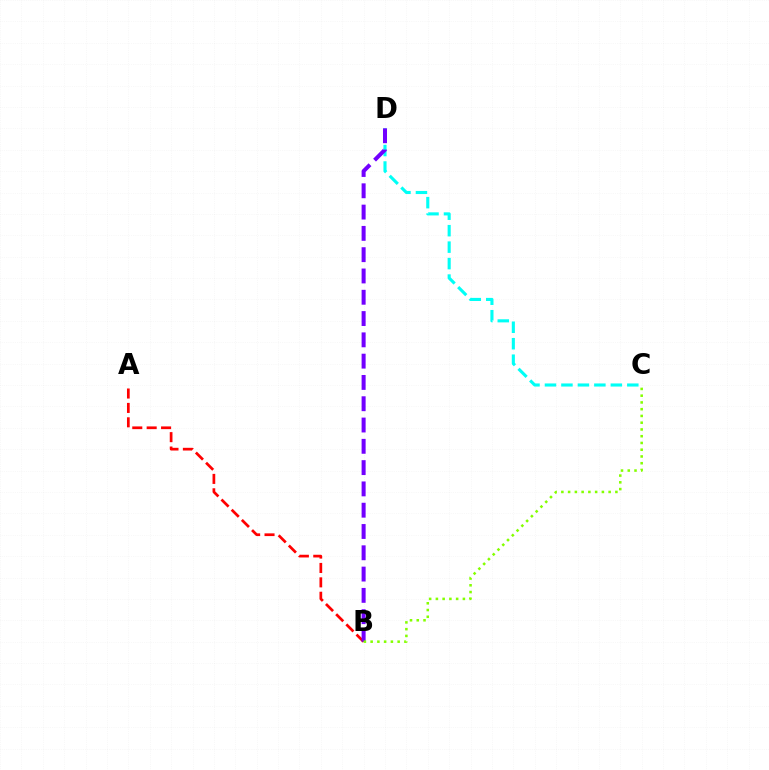{('A', 'B'): [{'color': '#ff0000', 'line_style': 'dashed', 'thickness': 1.96}], ('C', 'D'): [{'color': '#00fff6', 'line_style': 'dashed', 'thickness': 2.24}], ('B', 'D'): [{'color': '#7200ff', 'line_style': 'dashed', 'thickness': 2.89}], ('B', 'C'): [{'color': '#84ff00', 'line_style': 'dotted', 'thickness': 1.83}]}